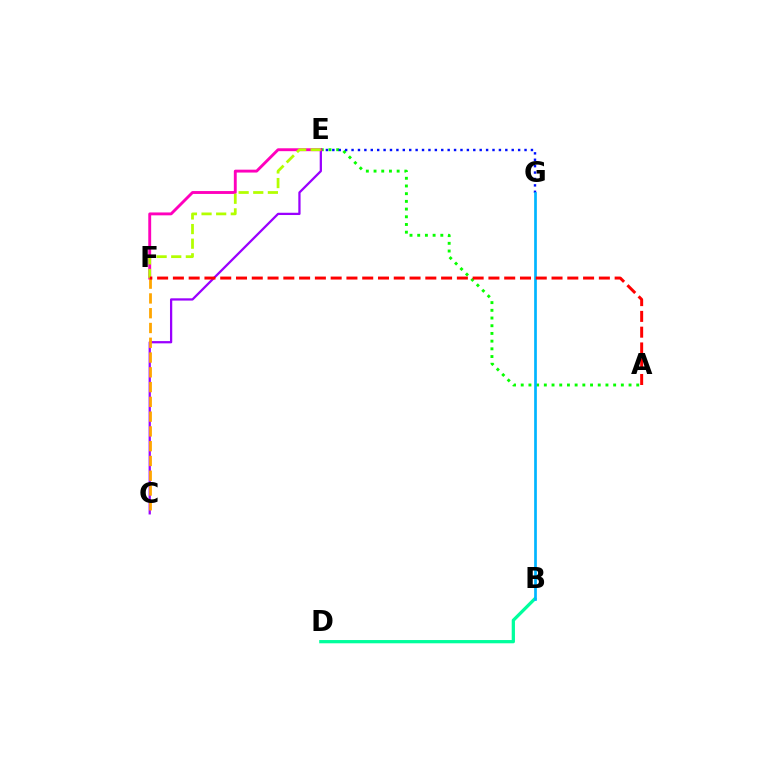{('A', 'E'): [{'color': '#08ff00', 'line_style': 'dotted', 'thickness': 2.09}], ('E', 'G'): [{'color': '#0010ff', 'line_style': 'dotted', 'thickness': 1.74}], ('B', 'D'): [{'color': '#00ff9d', 'line_style': 'solid', 'thickness': 2.34}], ('C', 'E'): [{'color': '#9b00ff', 'line_style': 'solid', 'thickness': 1.63}], ('E', 'F'): [{'color': '#ff00bd', 'line_style': 'solid', 'thickness': 2.07}, {'color': '#b3ff00', 'line_style': 'dashed', 'thickness': 1.99}], ('B', 'G'): [{'color': '#00b5ff', 'line_style': 'solid', 'thickness': 1.95}], ('C', 'F'): [{'color': '#ffa500', 'line_style': 'dashed', 'thickness': 2.01}], ('A', 'F'): [{'color': '#ff0000', 'line_style': 'dashed', 'thickness': 2.14}]}